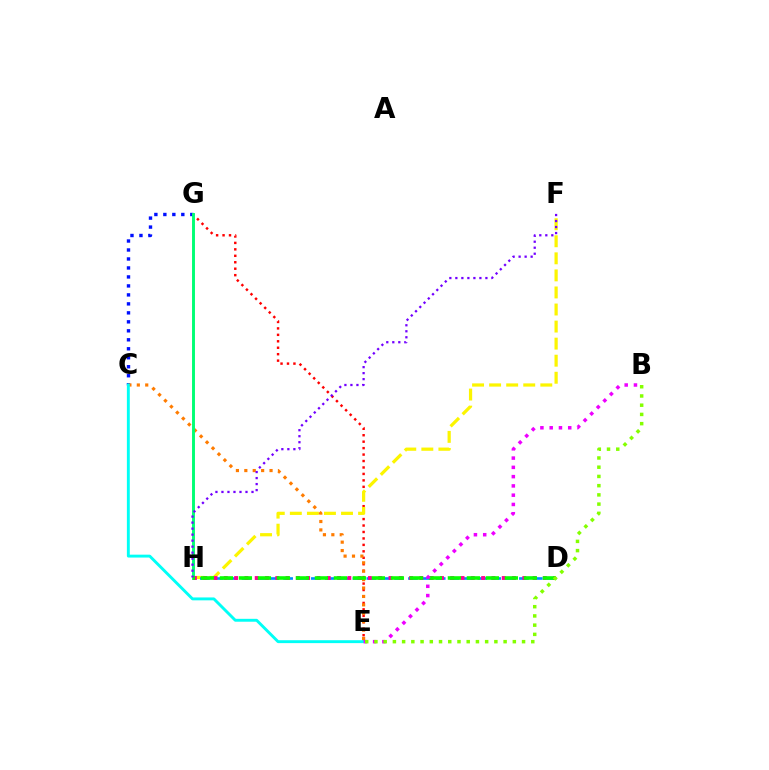{('C', 'G'): [{'color': '#0010ff', 'line_style': 'dotted', 'thickness': 2.44}], ('E', 'G'): [{'color': '#ff0000', 'line_style': 'dotted', 'thickness': 1.75}], ('F', 'H'): [{'color': '#fcf500', 'line_style': 'dashed', 'thickness': 2.32}, {'color': '#7200ff', 'line_style': 'dotted', 'thickness': 1.63}], ('C', 'E'): [{'color': '#ff7c00', 'line_style': 'dotted', 'thickness': 2.28}, {'color': '#00fff6', 'line_style': 'solid', 'thickness': 2.09}], ('D', 'H'): [{'color': '#008cff', 'line_style': 'dashed', 'thickness': 1.88}, {'color': '#ff0094', 'line_style': 'dotted', 'thickness': 2.8}, {'color': '#08ff00', 'line_style': 'dashed', 'thickness': 2.58}], ('G', 'H'): [{'color': '#00ff74', 'line_style': 'solid', 'thickness': 2.1}], ('B', 'E'): [{'color': '#ee00ff', 'line_style': 'dotted', 'thickness': 2.52}, {'color': '#84ff00', 'line_style': 'dotted', 'thickness': 2.51}]}